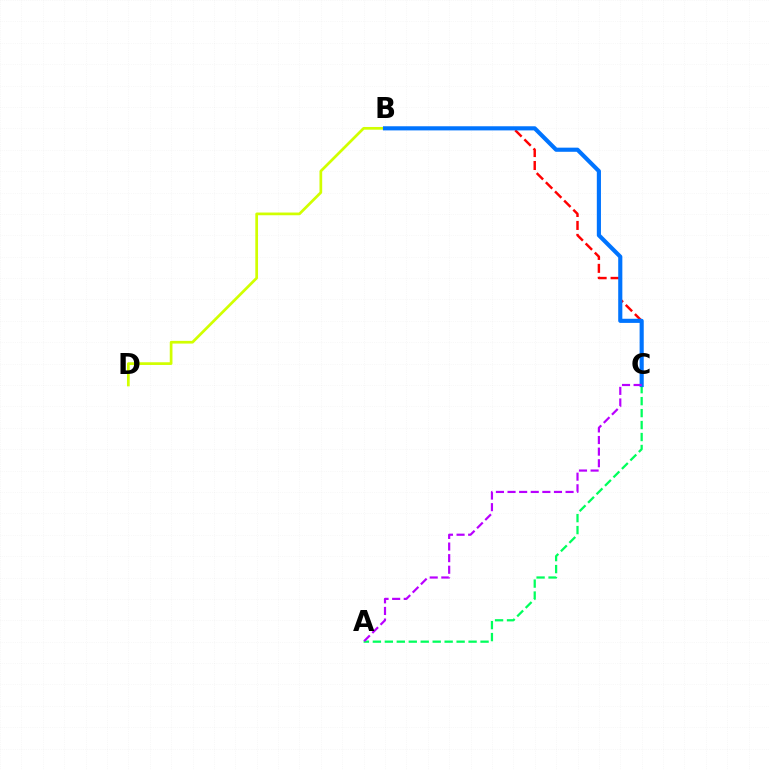{('A', 'C'): [{'color': '#00ff5c', 'line_style': 'dashed', 'thickness': 1.63}, {'color': '#b900ff', 'line_style': 'dashed', 'thickness': 1.58}], ('B', 'C'): [{'color': '#ff0000', 'line_style': 'dashed', 'thickness': 1.76}, {'color': '#0074ff', 'line_style': 'solid', 'thickness': 2.98}], ('B', 'D'): [{'color': '#d1ff00', 'line_style': 'solid', 'thickness': 1.96}]}